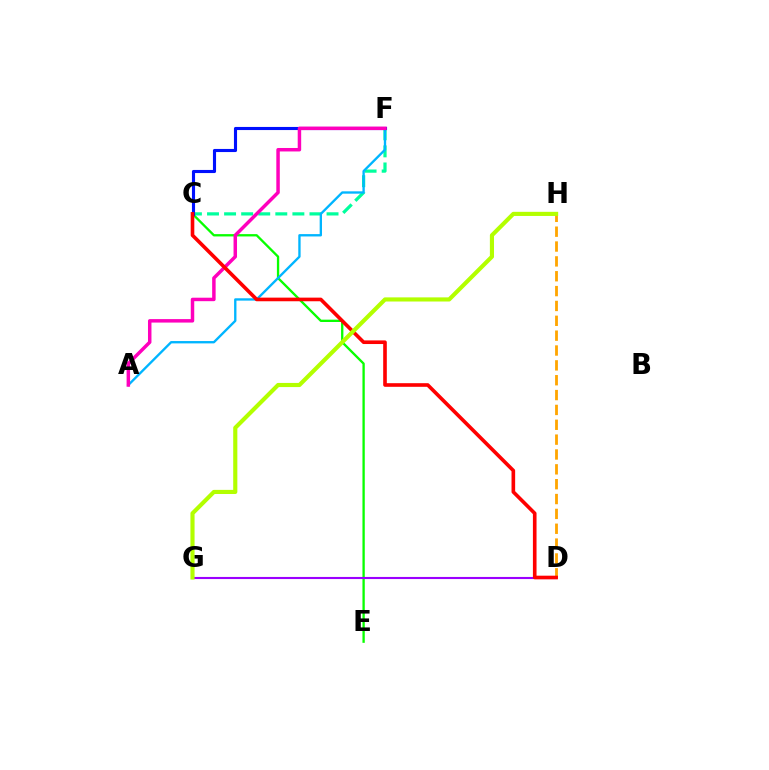{('C', 'E'): [{'color': '#08ff00', 'line_style': 'solid', 'thickness': 1.67}], ('D', 'G'): [{'color': '#9b00ff', 'line_style': 'solid', 'thickness': 1.52}], ('C', 'F'): [{'color': '#00ff9d', 'line_style': 'dashed', 'thickness': 2.32}, {'color': '#0010ff', 'line_style': 'solid', 'thickness': 2.24}], ('D', 'H'): [{'color': '#ffa500', 'line_style': 'dashed', 'thickness': 2.02}], ('A', 'F'): [{'color': '#00b5ff', 'line_style': 'solid', 'thickness': 1.69}, {'color': '#ff00bd', 'line_style': 'solid', 'thickness': 2.5}], ('C', 'D'): [{'color': '#ff0000', 'line_style': 'solid', 'thickness': 2.61}], ('G', 'H'): [{'color': '#b3ff00', 'line_style': 'solid', 'thickness': 2.98}]}